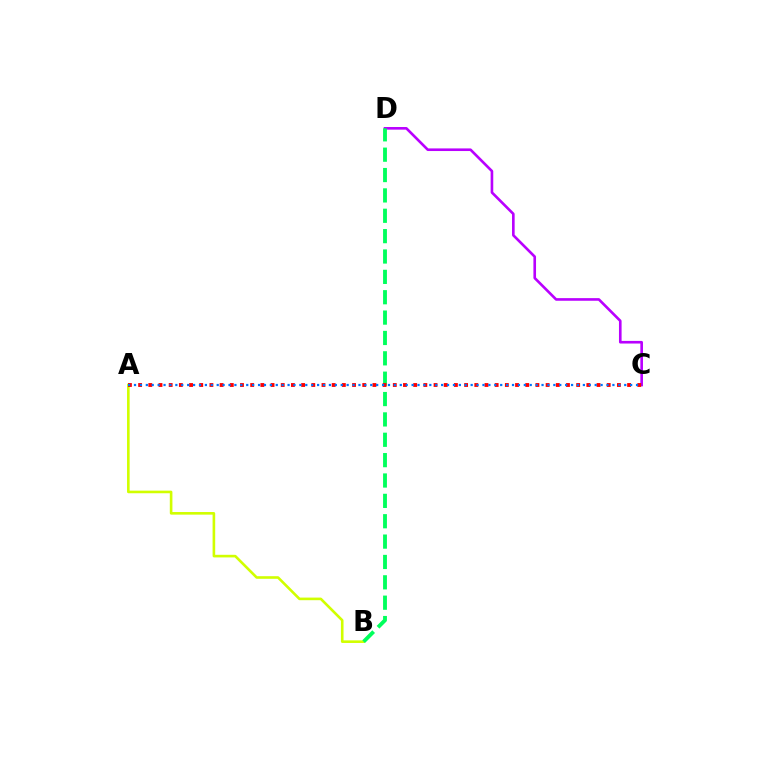{('C', 'D'): [{'color': '#b900ff', 'line_style': 'solid', 'thickness': 1.89}], ('A', 'B'): [{'color': '#d1ff00', 'line_style': 'solid', 'thickness': 1.88}], ('B', 'D'): [{'color': '#00ff5c', 'line_style': 'dashed', 'thickness': 2.77}], ('A', 'C'): [{'color': '#ff0000', 'line_style': 'dotted', 'thickness': 2.77}, {'color': '#0074ff', 'line_style': 'dotted', 'thickness': 1.6}]}